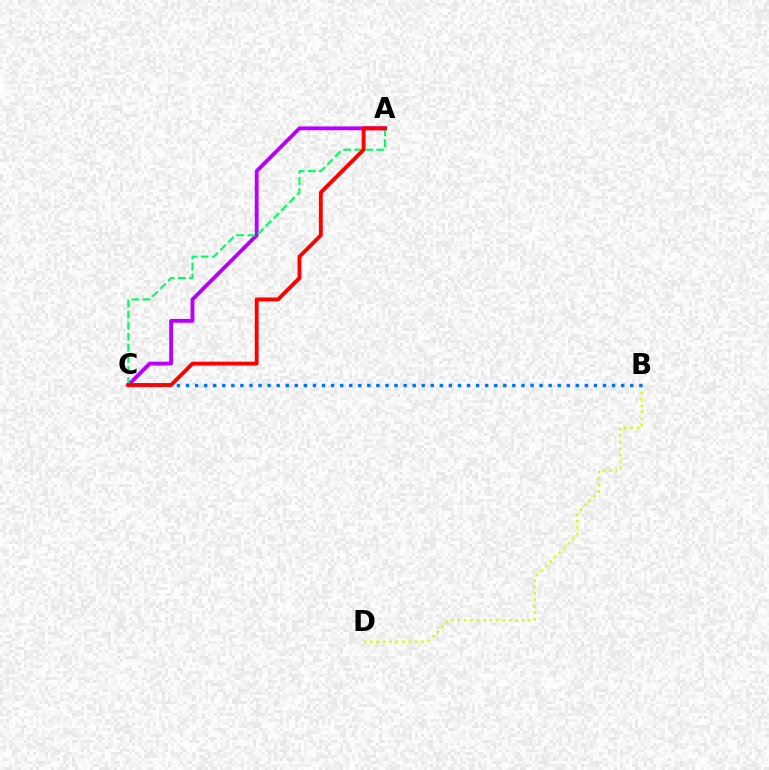{('B', 'D'): [{'color': '#d1ff00', 'line_style': 'dotted', 'thickness': 1.75}], ('A', 'C'): [{'color': '#b900ff', 'line_style': 'solid', 'thickness': 2.78}, {'color': '#00ff5c', 'line_style': 'dashed', 'thickness': 1.5}, {'color': '#ff0000', 'line_style': 'solid', 'thickness': 2.79}], ('B', 'C'): [{'color': '#0074ff', 'line_style': 'dotted', 'thickness': 2.46}]}